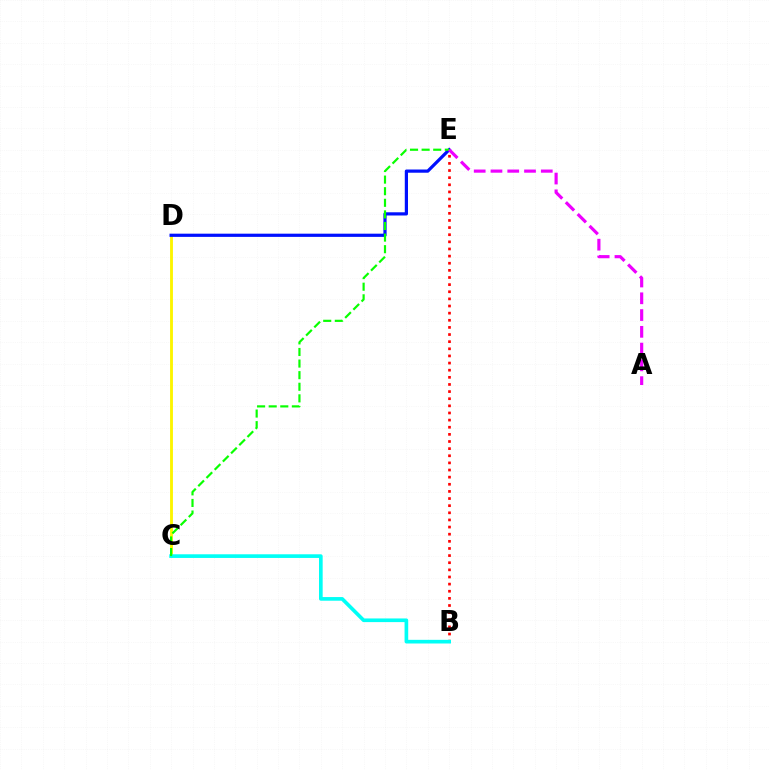{('C', 'D'): [{'color': '#fcf500', 'line_style': 'solid', 'thickness': 2.06}], ('D', 'E'): [{'color': '#0010ff', 'line_style': 'solid', 'thickness': 2.31}], ('B', 'E'): [{'color': '#ff0000', 'line_style': 'dotted', 'thickness': 1.94}], ('B', 'C'): [{'color': '#00fff6', 'line_style': 'solid', 'thickness': 2.63}], ('C', 'E'): [{'color': '#08ff00', 'line_style': 'dashed', 'thickness': 1.58}], ('A', 'E'): [{'color': '#ee00ff', 'line_style': 'dashed', 'thickness': 2.28}]}